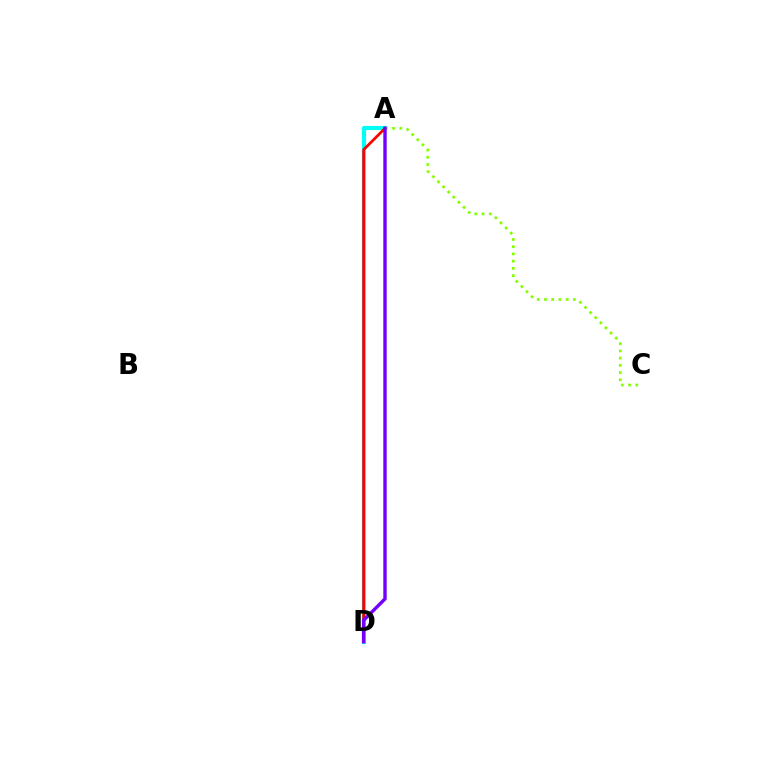{('A', 'D'): [{'color': '#00fff6', 'line_style': 'solid', 'thickness': 2.97}, {'color': '#ff0000', 'line_style': 'solid', 'thickness': 1.97}, {'color': '#7200ff', 'line_style': 'solid', 'thickness': 2.44}], ('A', 'C'): [{'color': '#84ff00', 'line_style': 'dotted', 'thickness': 1.96}]}